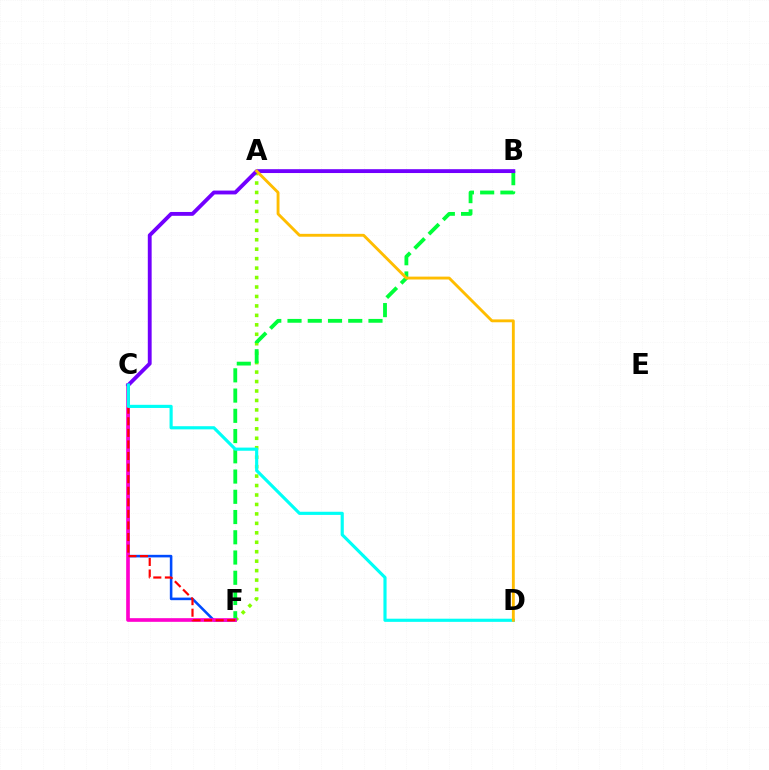{('A', 'F'): [{'color': '#84ff00', 'line_style': 'dotted', 'thickness': 2.57}], ('B', 'F'): [{'color': '#00ff39', 'line_style': 'dashed', 'thickness': 2.75}], ('C', 'F'): [{'color': '#004bff', 'line_style': 'solid', 'thickness': 1.85}, {'color': '#ff00cf', 'line_style': 'solid', 'thickness': 2.63}, {'color': '#ff0000', 'line_style': 'dashed', 'thickness': 1.57}], ('B', 'C'): [{'color': '#7200ff', 'line_style': 'solid', 'thickness': 2.77}], ('C', 'D'): [{'color': '#00fff6', 'line_style': 'solid', 'thickness': 2.27}], ('A', 'D'): [{'color': '#ffbd00', 'line_style': 'solid', 'thickness': 2.07}]}